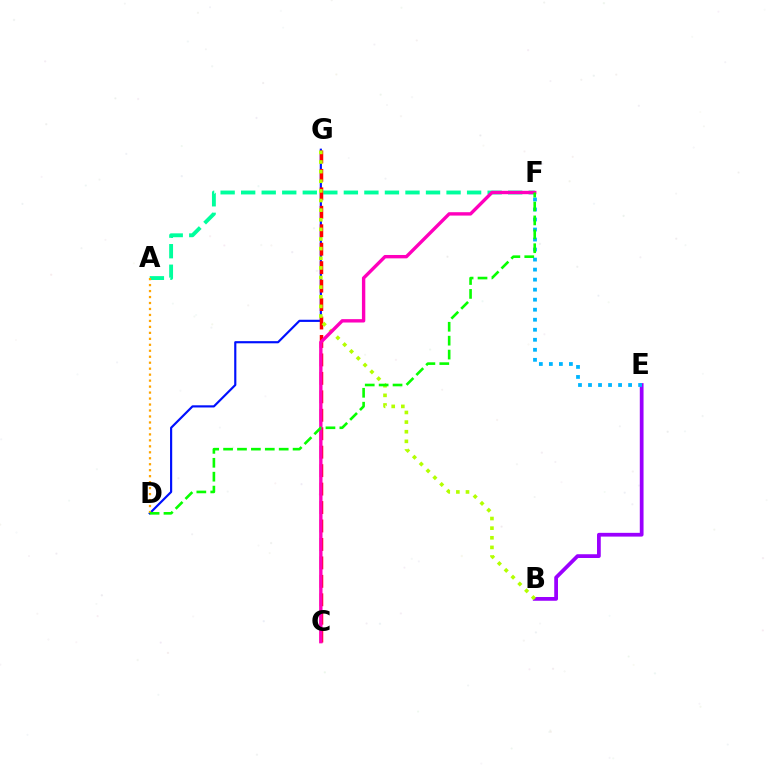{('B', 'E'): [{'color': '#9b00ff', 'line_style': 'solid', 'thickness': 2.7}], ('D', 'G'): [{'color': '#0010ff', 'line_style': 'solid', 'thickness': 1.56}], ('A', 'F'): [{'color': '#00ff9d', 'line_style': 'dashed', 'thickness': 2.79}], ('C', 'G'): [{'color': '#ff0000', 'line_style': 'dashed', 'thickness': 2.51}], ('A', 'D'): [{'color': '#ffa500', 'line_style': 'dotted', 'thickness': 1.62}], ('B', 'G'): [{'color': '#b3ff00', 'line_style': 'dotted', 'thickness': 2.62}], ('E', 'F'): [{'color': '#00b5ff', 'line_style': 'dotted', 'thickness': 2.72}], ('C', 'F'): [{'color': '#ff00bd', 'line_style': 'solid', 'thickness': 2.43}], ('D', 'F'): [{'color': '#08ff00', 'line_style': 'dashed', 'thickness': 1.89}]}